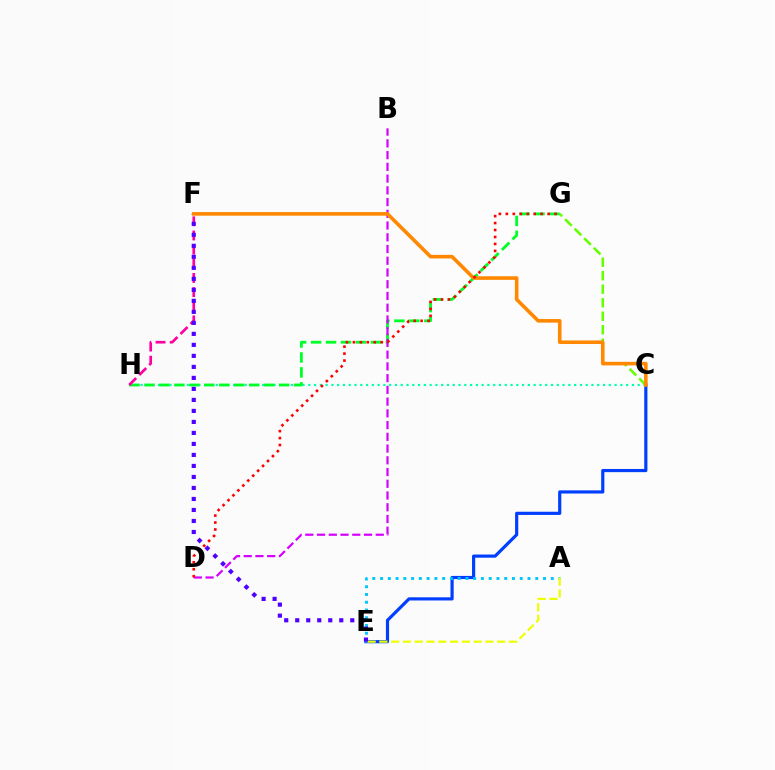{('C', 'E'): [{'color': '#003fff', 'line_style': 'solid', 'thickness': 2.29}], ('C', 'H'): [{'color': '#00ffaf', 'line_style': 'dotted', 'thickness': 1.57}], ('C', 'G'): [{'color': '#66ff00', 'line_style': 'dashed', 'thickness': 1.83}], ('A', 'E'): [{'color': '#00c7ff', 'line_style': 'dotted', 'thickness': 2.11}, {'color': '#eeff00', 'line_style': 'dashed', 'thickness': 1.6}], ('G', 'H'): [{'color': '#00ff27', 'line_style': 'dashed', 'thickness': 2.03}], ('F', 'H'): [{'color': '#ff00a0', 'line_style': 'dashed', 'thickness': 1.92}], ('E', 'F'): [{'color': '#4f00ff', 'line_style': 'dotted', 'thickness': 2.99}], ('B', 'D'): [{'color': '#d600ff', 'line_style': 'dashed', 'thickness': 1.59}], ('C', 'F'): [{'color': '#ff8800', 'line_style': 'solid', 'thickness': 2.59}], ('D', 'G'): [{'color': '#ff0000', 'line_style': 'dotted', 'thickness': 1.89}]}